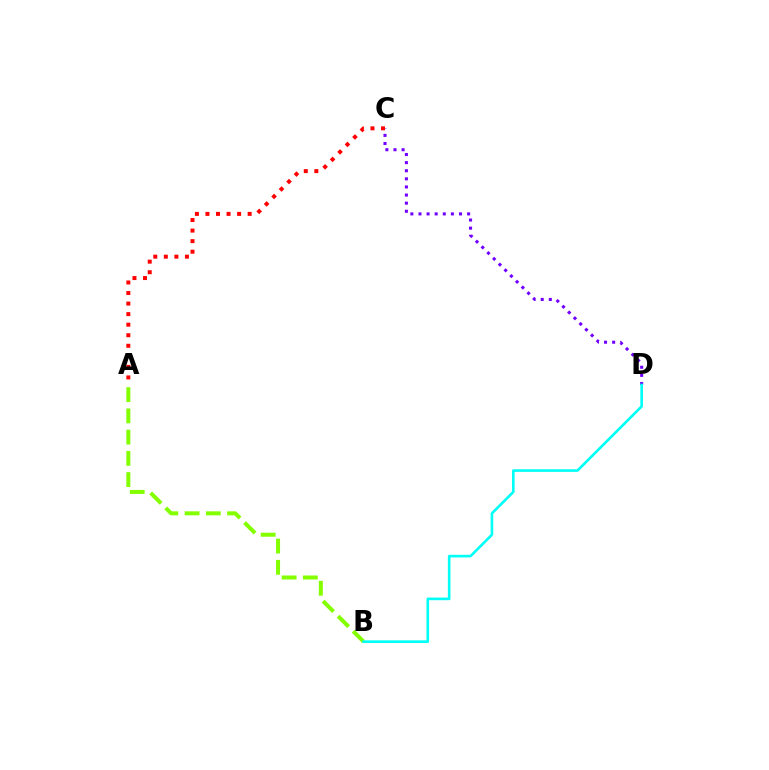{('C', 'D'): [{'color': '#7200ff', 'line_style': 'dotted', 'thickness': 2.2}], ('A', 'B'): [{'color': '#84ff00', 'line_style': 'dashed', 'thickness': 2.89}], ('A', 'C'): [{'color': '#ff0000', 'line_style': 'dotted', 'thickness': 2.87}], ('B', 'D'): [{'color': '#00fff6', 'line_style': 'solid', 'thickness': 1.89}]}